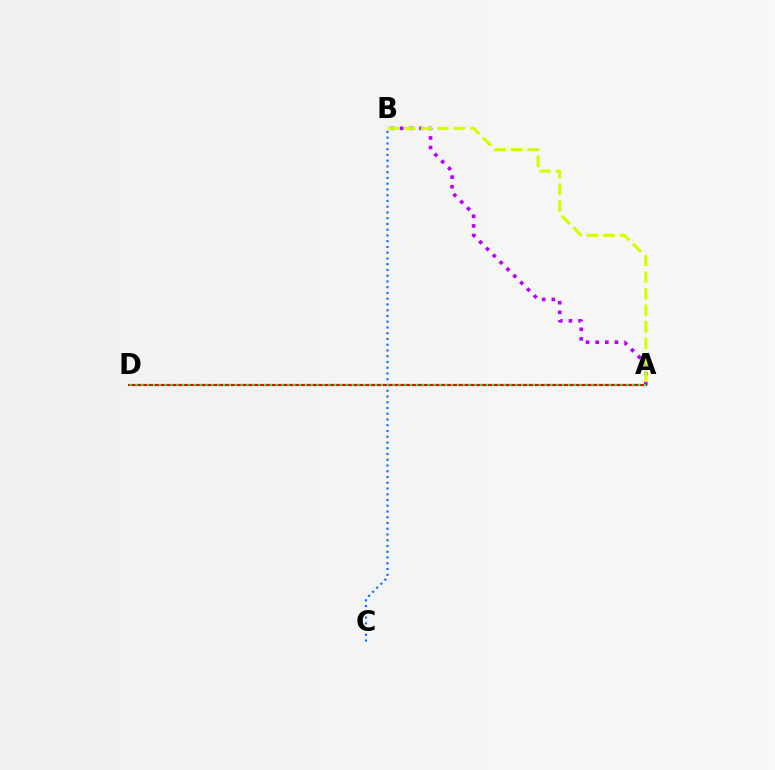{('B', 'C'): [{'color': '#0074ff', 'line_style': 'dotted', 'thickness': 1.56}], ('A', 'D'): [{'color': '#ff0000', 'line_style': 'solid', 'thickness': 1.56}, {'color': '#00ff5c', 'line_style': 'dotted', 'thickness': 1.59}], ('A', 'B'): [{'color': '#b900ff', 'line_style': 'dotted', 'thickness': 2.62}, {'color': '#d1ff00', 'line_style': 'dashed', 'thickness': 2.25}]}